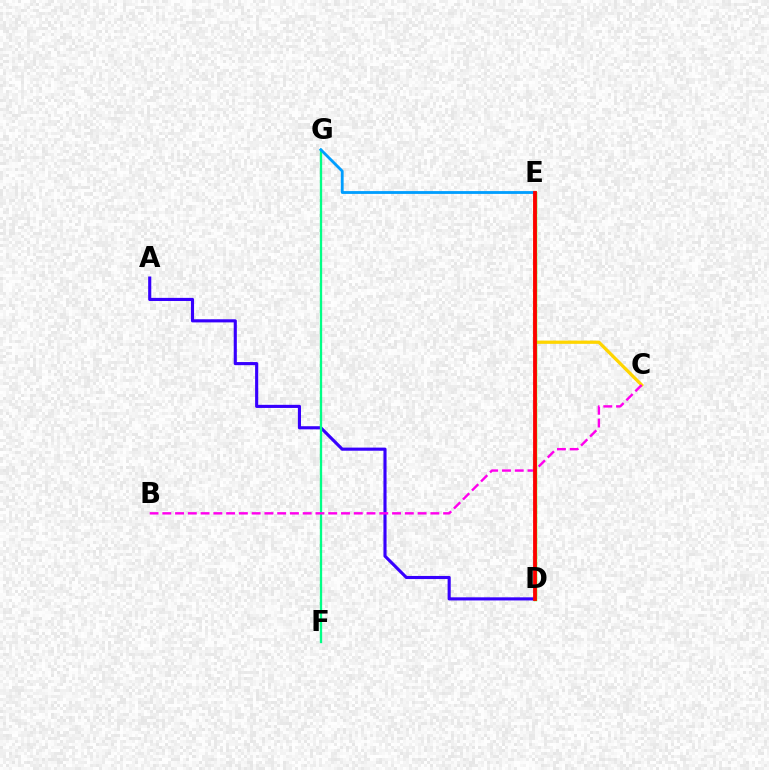{('C', 'E'): [{'color': '#ffd500', 'line_style': 'solid', 'thickness': 2.35}], ('A', 'D'): [{'color': '#3700ff', 'line_style': 'solid', 'thickness': 2.25}], ('F', 'G'): [{'color': '#00ff86', 'line_style': 'solid', 'thickness': 1.66}], ('D', 'E'): [{'color': '#4fff00', 'line_style': 'solid', 'thickness': 2.5}, {'color': '#ff0000', 'line_style': 'solid', 'thickness': 2.73}], ('B', 'C'): [{'color': '#ff00ed', 'line_style': 'dashed', 'thickness': 1.73}], ('E', 'G'): [{'color': '#009eff', 'line_style': 'solid', 'thickness': 2.03}]}